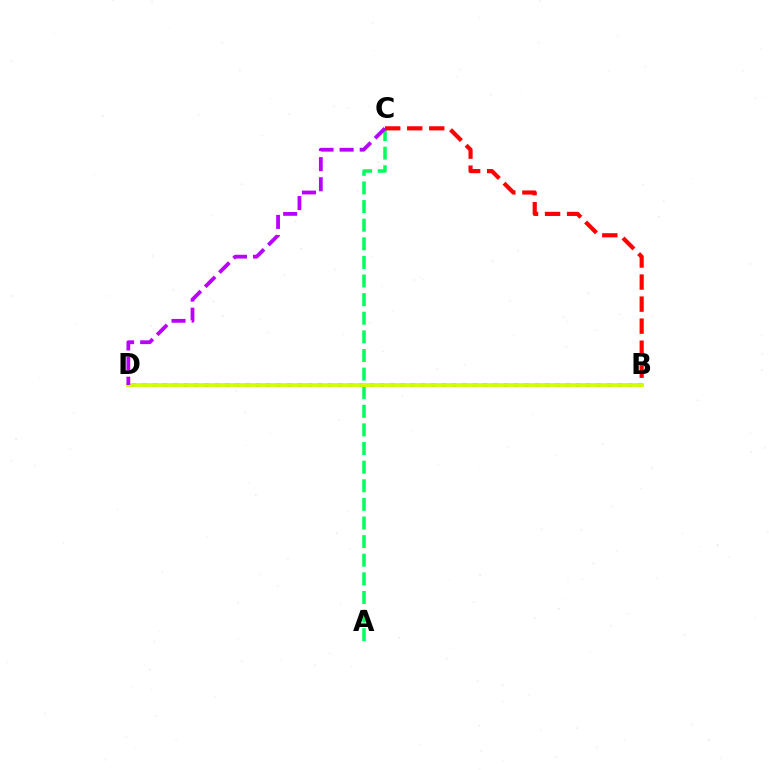{('B', 'D'): [{'color': '#0074ff', 'line_style': 'dotted', 'thickness': 2.8}, {'color': '#d1ff00', 'line_style': 'solid', 'thickness': 2.77}], ('A', 'C'): [{'color': '#00ff5c', 'line_style': 'dashed', 'thickness': 2.53}], ('B', 'C'): [{'color': '#ff0000', 'line_style': 'dashed', 'thickness': 2.99}], ('C', 'D'): [{'color': '#b900ff', 'line_style': 'dashed', 'thickness': 2.73}]}